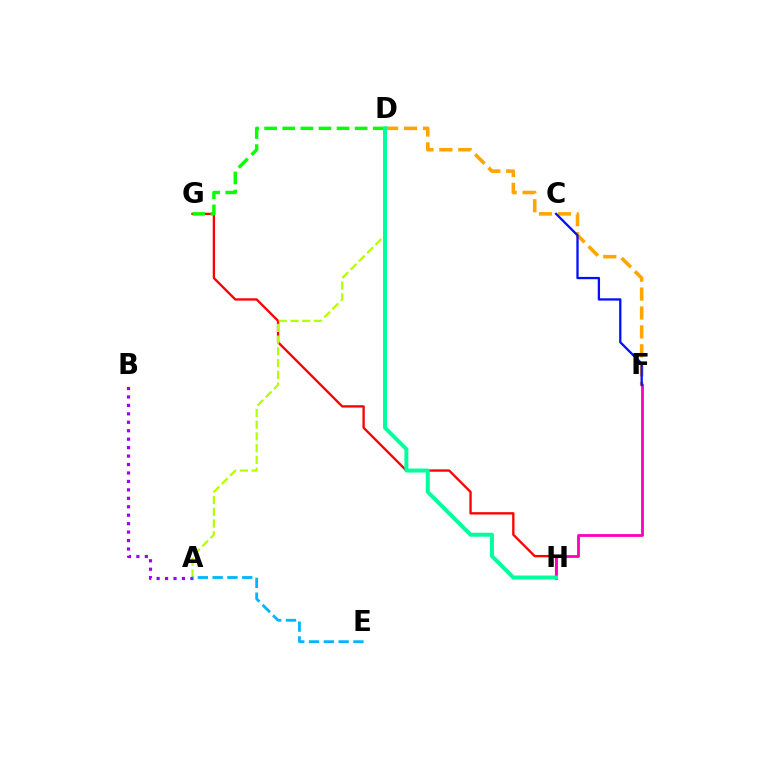{('G', 'H'): [{'color': '#ff0000', 'line_style': 'solid', 'thickness': 1.69}], ('A', 'D'): [{'color': '#b3ff00', 'line_style': 'dashed', 'thickness': 1.59}], ('A', 'B'): [{'color': '#9b00ff', 'line_style': 'dotted', 'thickness': 2.3}], ('D', 'F'): [{'color': '#ffa500', 'line_style': 'dashed', 'thickness': 2.57}], ('A', 'E'): [{'color': '#00b5ff', 'line_style': 'dashed', 'thickness': 2.01}], ('D', 'G'): [{'color': '#08ff00', 'line_style': 'dashed', 'thickness': 2.46}], ('F', 'H'): [{'color': '#ff00bd', 'line_style': 'solid', 'thickness': 2.02}], ('C', 'F'): [{'color': '#0010ff', 'line_style': 'solid', 'thickness': 1.65}], ('D', 'H'): [{'color': '#00ff9d', 'line_style': 'solid', 'thickness': 2.85}]}